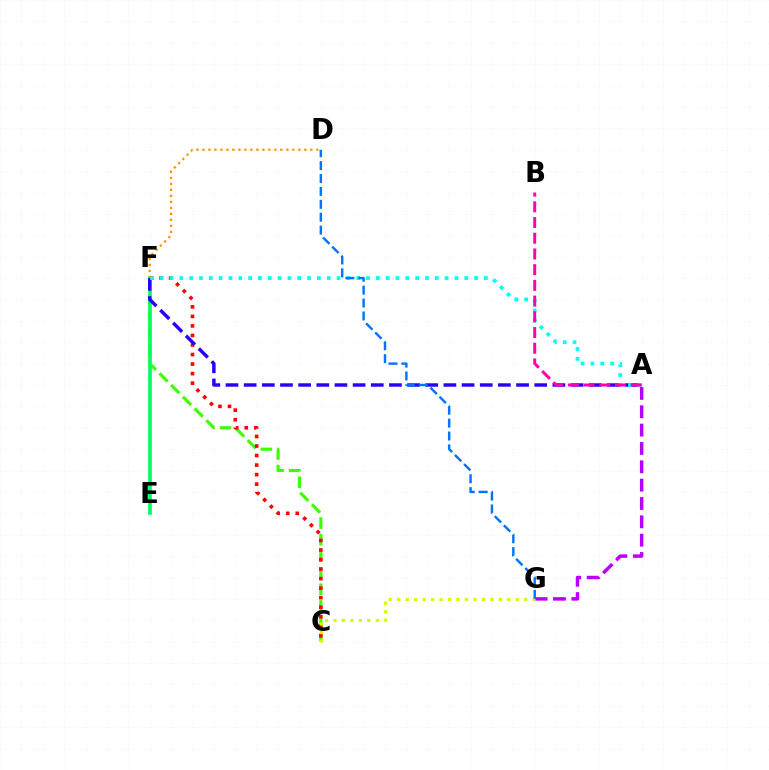{('C', 'F'): [{'color': '#3dff00', 'line_style': 'dashed', 'thickness': 2.25}, {'color': '#ff0000', 'line_style': 'dotted', 'thickness': 2.59}], ('E', 'F'): [{'color': '#00ff5c', 'line_style': 'solid', 'thickness': 2.61}], ('A', 'G'): [{'color': '#b900ff', 'line_style': 'dashed', 'thickness': 2.49}], ('A', 'F'): [{'color': '#2500ff', 'line_style': 'dashed', 'thickness': 2.47}, {'color': '#00fff6', 'line_style': 'dotted', 'thickness': 2.67}], ('A', 'B'): [{'color': '#ff00ac', 'line_style': 'dashed', 'thickness': 2.13}], ('C', 'G'): [{'color': '#d1ff00', 'line_style': 'dotted', 'thickness': 2.3}], ('D', 'F'): [{'color': '#ff9400', 'line_style': 'dotted', 'thickness': 1.63}], ('D', 'G'): [{'color': '#0074ff', 'line_style': 'dashed', 'thickness': 1.75}]}